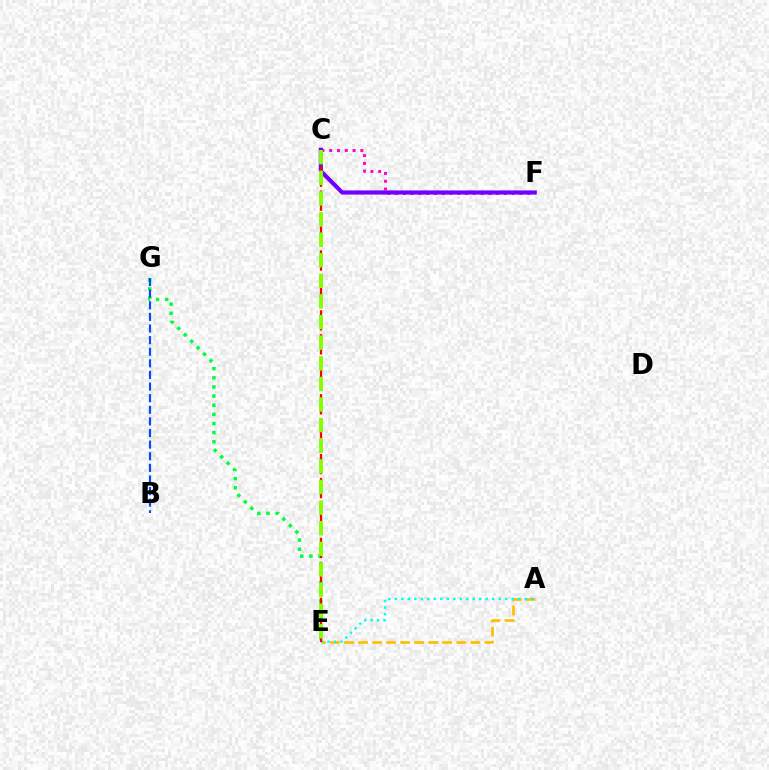{('C', 'F'): [{'color': '#ff00cf', 'line_style': 'dotted', 'thickness': 2.11}, {'color': '#7200ff', 'line_style': 'solid', 'thickness': 2.99}], ('E', 'G'): [{'color': '#00ff39', 'line_style': 'dotted', 'thickness': 2.48}], ('A', 'E'): [{'color': '#ffbd00', 'line_style': 'dashed', 'thickness': 1.91}, {'color': '#00fff6', 'line_style': 'dotted', 'thickness': 1.77}], ('C', 'E'): [{'color': '#ff0000', 'line_style': 'dashed', 'thickness': 1.63}, {'color': '#84ff00', 'line_style': 'dashed', 'thickness': 2.8}], ('B', 'G'): [{'color': '#004bff', 'line_style': 'dashed', 'thickness': 1.58}]}